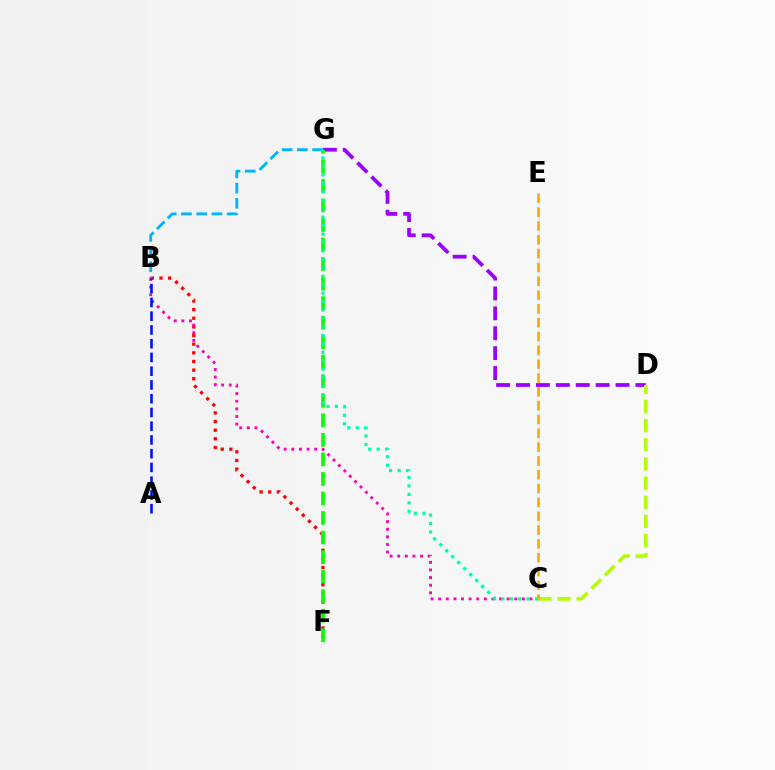{('B', 'F'): [{'color': '#ff0000', 'line_style': 'dotted', 'thickness': 2.35}], ('D', 'G'): [{'color': '#9b00ff', 'line_style': 'dashed', 'thickness': 2.7}], ('F', 'G'): [{'color': '#08ff00', 'line_style': 'dashed', 'thickness': 2.65}], ('B', 'C'): [{'color': '#ff00bd', 'line_style': 'dotted', 'thickness': 2.07}], ('B', 'G'): [{'color': '#00b5ff', 'line_style': 'dashed', 'thickness': 2.07}], ('C', 'G'): [{'color': '#00ff9d', 'line_style': 'dotted', 'thickness': 2.3}], ('C', 'D'): [{'color': '#b3ff00', 'line_style': 'dashed', 'thickness': 2.6}], ('A', 'B'): [{'color': '#0010ff', 'line_style': 'dashed', 'thickness': 1.87}], ('C', 'E'): [{'color': '#ffa500', 'line_style': 'dashed', 'thickness': 1.88}]}